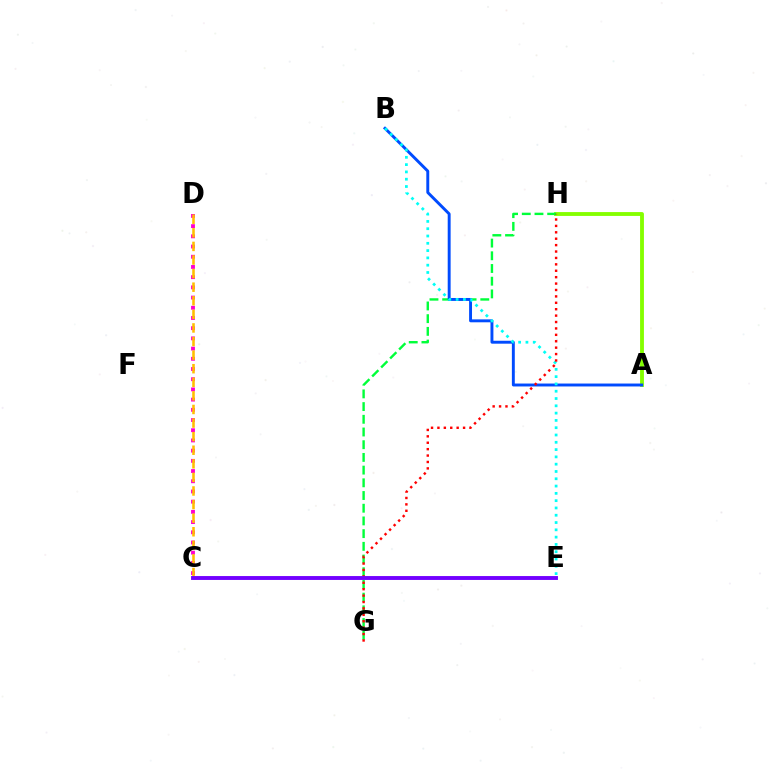{('A', 'H'): [{'color': '#84ff00', 'line_style': 'solid', 'thickness': 2.78}], ('C', 'D'): [{'color': '#ff00cf', 'line_style': 'dotted', 'thickness': 2.77}, {'color': '#ffbd00', 'line_style': 'dashed', 'thickness': 1.85}], ('G', 'H'): [{'color': '#00ff39', 'line_style': 'dashed', 'thickness': 1.73}, {'color': '#ff0000', 'line_style': 'dotted', 'thickness': 1.74}], ('A', 'B'): [{'color': '#004bff', 'line_style': 'solid', 'thickness': 2.1}], ('B', 'E'): [{'color': '#00fff6', 'line_style': 'dotted', 'thickness': 1.98}], ('C', 'E'): [{'color': '#7200ff', 'line_style': 'solid', 'thickness': 2.8}]}